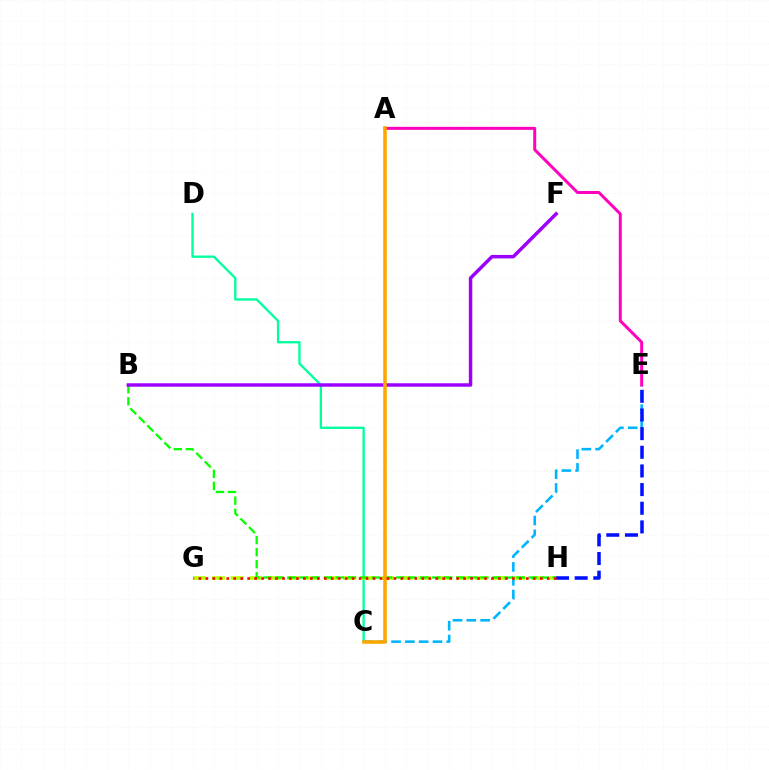{('C', 'E'): [{'color': '#00b5ff', 'line_style': 'dashed', 'thickness': 1.88}], ('C', 'D'): [{'color': '#00ff9d', 'line_style': 'solid', 'thickness': 1.67}], ('G', 'H'): [{'color': '#b3ff00', 'line_style': 'dashed', 'thickness': 2.55}, {'color': '#ff0000', 'line_style': 'dotted', 'thickness': 1.89}], ('E', 'H'): [{'color': '#0010ff', 'line_style': 'dashed', 'thickness': 2.53}], ('B', 'H'): [{'color': '#08ff00', 'line_style': 'dashed', 'thickness': 1.64}], ('B', 'F'): [{'color': '#9b00ff', 'line_style': 'solid', 'thickness': 2.49}], ('A', 'E'): [{'color': '#ff00bd', 'line_style': 'solid', 'thickness': 2.15}], ('A', 'C'): [{'color': '#ffa500', 'line_style': 'solid', 'thickness': 2.55}]}